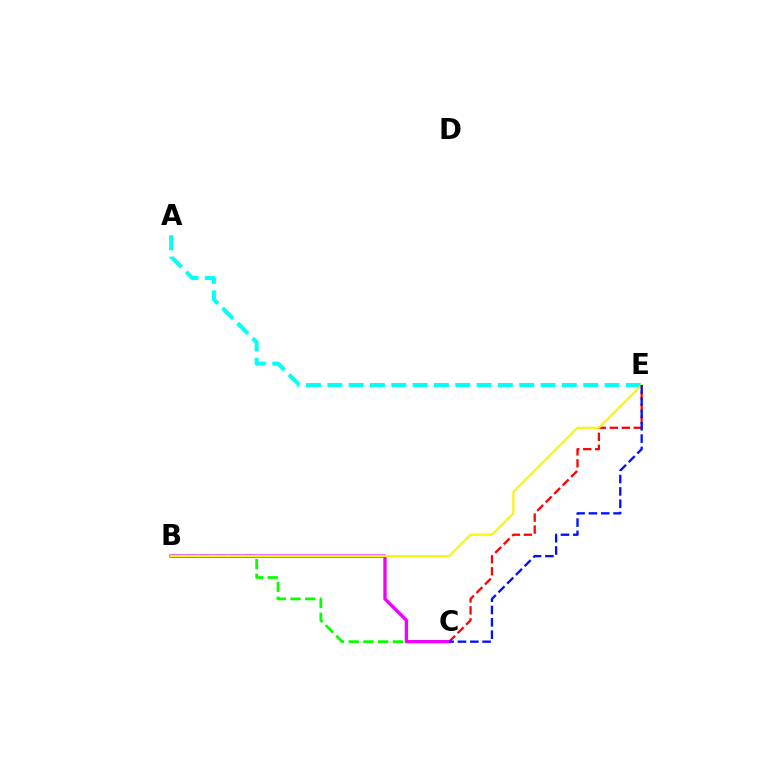{('B', 'C'): [{'color': '#08ff00', 'line_style': 'dashed', 'thickness': 2.0}, {'color': '#ee00ff', 'line_style': 'solid', 'thickness': 2.4}], ('C', 'E'): [{'color': '#ff0000', 'line_style': 'dashed', 'thickness': 1.63}, {'color': '#0010ff', 'line_style': 'dashed', 'thickness': 1.67}], ('A', 'E'): [{'color': '#00fff6', 'line_style': 'dashed', 'thickness': 2.9}], ('B', 'E'): [{'color': '#fcf500', 'line_style': 'solid', 'thickness': 1.54}]}